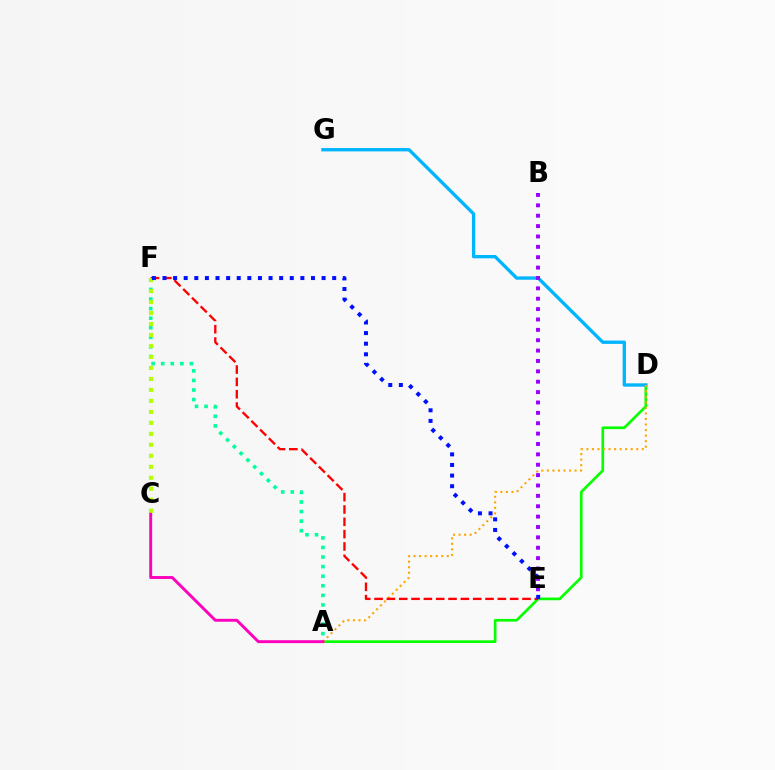{('A', 'D'): [{'color': '#08ff00', 'line_style': 'solid', 'thickness': 1.93}, {'color': '#ffa500', 'line_style': 'dotted', 'thickness': 1.5}], ('D', 'G'): [{'color': '#00b5ff', 'line_style': 'solid', 'thickness': 2.4}], ('B', 'E'): [{'color': '#9b00ff', 'line_style': 'dotted', 'thickness': 2.82}], ('E', 'F'): [{'color': '#ff0000', 'line_style': 'dashed', 'thickness': 1.67}, {'color': '#0010ff', 'line_style': 'dotted', 'thickness': 2.88}], ('A', 'F'): [{'color': '#00ff9d', 'line_style': 'dotted', 'thickness': 2.6}], ('A', 'C'): [{'color': '#ff00bd', 'line_style': 'solid', 'thickness': 2.1}], ('C', 'F'): [{'color': '#b3ff00', 'line_style': 'dotted', 'thickness': 2.98}]}